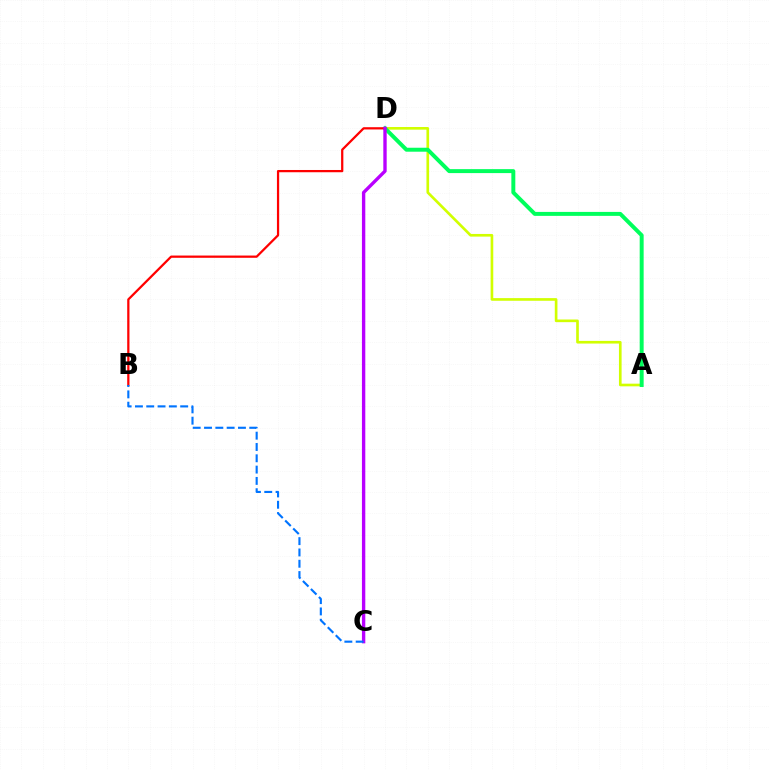{('A', 'D'): [{'color': '#d1ff00', 'line_style': 'solid', 'thickness': 1.91}, {'color': '#00ff5c', 'line_style': 'solid', 'thickness': 2.85}], ('B', 'D'): [{'color': '#ff0000', 'line_style': 'solid', 'thickness': 1.62}], ('C', 'D'): [{'color': '#b900ff', 'line_style': 'solid', 'thickness': 2.42}], ('B', 'C'): [{'color': '#0074ff', 'line_style': 'dashed', 'thickness': 1.54}]}